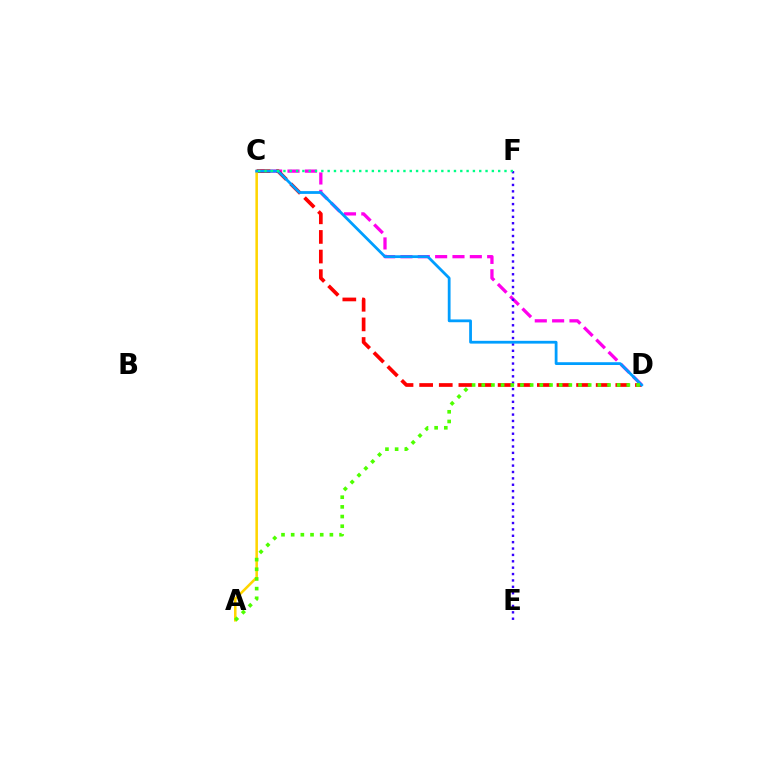{('C', 'D'): [{'color': '#ff00ed', 'line_style': 'dashed', 'thickness': 2.36}, {'color': '#ff0000', 'line_style': 'dashed', 'thickness': 2.66}, {'color': '#009eff', 'line_style': 'solid', 'thickness': 2.0}], ('A', 'C'): [{'color': '#ffd500', 'line_style': 'solid', 'thickness': 1.83}], ('E', 'F'): [{'color': '#3700ff', 'line_style': 'dotted', 'thickness': 1.73}], ('A', 'D'): [{'color': '#4fff00', 'line_style': 'dotted', 'thickness': 2.63}], ('C', 'F'): [{'color': '#00ff86', 'line_style': 'dotted', 'thickness': 1.72}]}